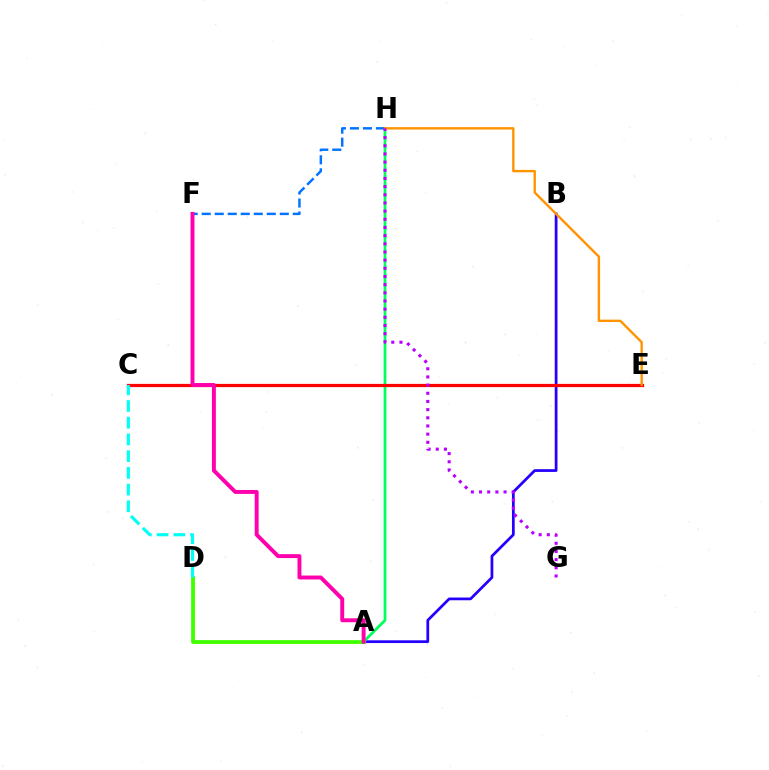{('A', 'B'): [{'color': '#2500ff', 'line_style': 'solid', 'thickness': 1.98}], ('A', 'H'): [{'color': '#00ff5c', 'line_style': 'solid', 'thickness': 1.99}], ('A', 'D'): [{'color': '#d1ff00', 'line_style': 'solid', 'thickness': 1.94}, {'color': '#3dff00', 'line_style': 'solid', 'thickness': 2.67}], ('F', 'H'): [{'color': '#0074ff', 'line_style': 'dashed', 'thickness': 1.77}], ('C', 'E'): [{'color': '#ff0000', 'line_style': 'solid', 'thickness': 2.32}], ('A', 'F'): [{'color': '#ff00ac', 'line_style': 'solid', 'thickness': 2.83}], ('C', 'D'): [{'color': '#00fff6', 'line_style': 'dashed', 'thickness': 2.27}], ('E', 'H'): [{'color': '#ff9400', 'line_style': 'solid', 'thickness': 1.73}], ('G', 'H'): [{'color': '#b900ff', 'line_style': 'dotted', 'thickness': 2.22}]}